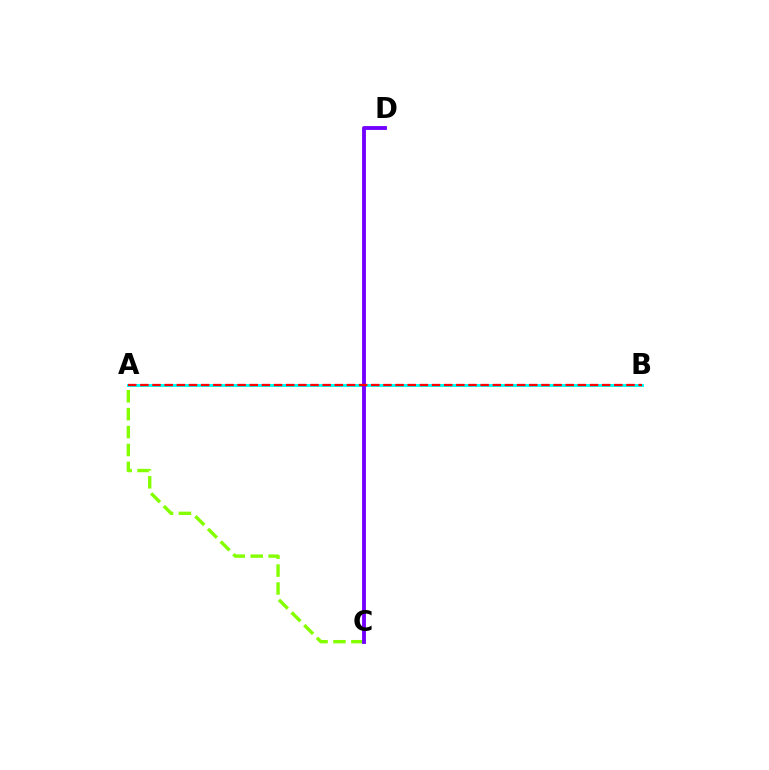{('A', 'B'): [{'color': '#00fff6', 'line_style': 'solid', 'thickness': 2.15}, {'color': '#ff0000', 'line_style': 'dashed', 'thickness': 1.65}], ('A', 'C'): [{'color': '#84ff00', 'line_style': 'dashed', 'thickness': 2.43}], ('C', 'D'): [{'color': '#7200ff', 'line_style': 'solid', 'thickness': 2.77}]}